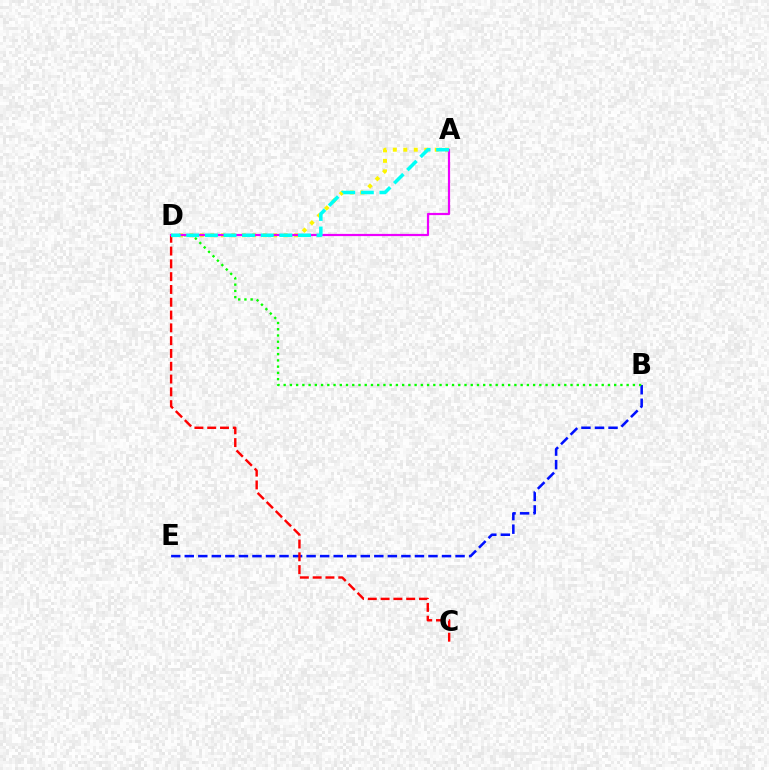{('B', 'E'): [{'color': '#0010ff', 'line_style': 'dashed', 'thickness': 1.84}], ('C', 'D'): [{'color': '#ff0000', 'line_style': 'dashed', 'thickness': 1.74}], ('B', 'D'): [{'color': '#08ff00', 'line_style': 'dotted', 'thickness': 1.69}], ('A', 'D'): [{'color': '#fcf500', 'line_style': 'dotted', 'thickness': 2.85}, {'color': '#ee00ff', 'line_style': 'solid', 'thickness': 1.59}, {'color': '#00fff6', 'line_style': 'dashed', 'thickness': 2.53}]}